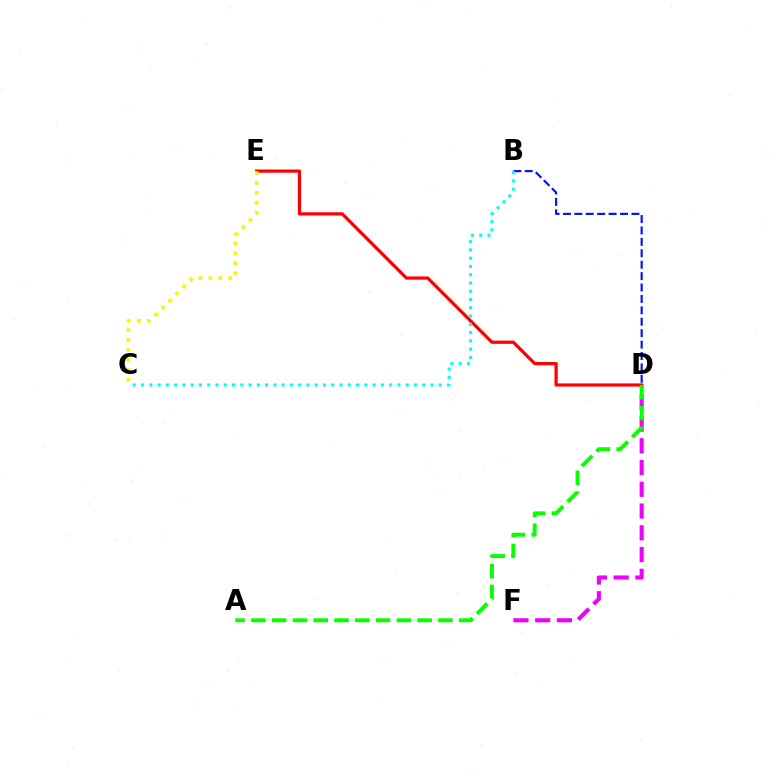{('D', 'E'): [{'color': '#ff0000', 'line_style': 'solid', 'thickness': 2.31}], ('B', 'D'): [{'color': '#0010ff', 'line_style': 'dashed', 'thickness': 1.55}], ('D', 'F'): [{'color': '#ee00ff', 'line_style': 'dashed', 'thickness': 2.95}], ('A', 'D'): [{'color': '#08ff00', 'line_style': 'dashed', 'thickness': 2.82}], ('C', 'E'): [{'color': '#fcf500', 'line_style': 'dotted', 'thickness': 2.69}], ('B', 'C'): [{'color': '#00fff6', 'line_style': 'dotted', 'thickness': 2.25}]}